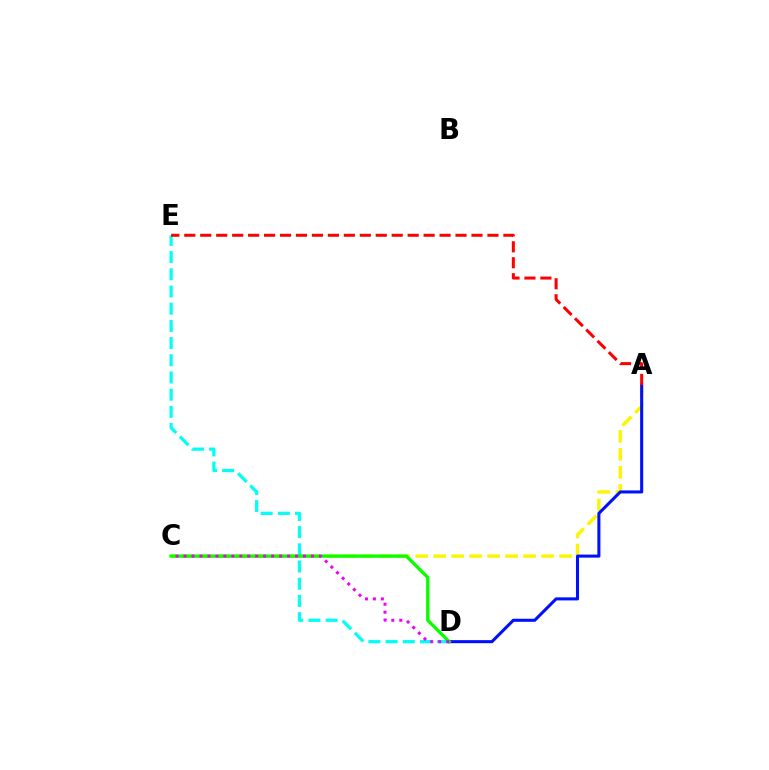{('A', 'C'): [{'color': '#fcf500', 'line_style': 'dashed', 'thickness': 2.44}], ('A', 'D'): [{'color': '#0010ff', 'line_style': 'solid', 'thickness': 2.2}], ('D', 'E'): [{'color': '#00fff6', 'line_style': 'dashed', 'thickness': 2.34}], ('C', 'D'): [{'color': '#08ff00', 'line_style': 'solid', 'thickness': 2.39}, {'color': '#ee00ff', 'line_style': 'dotted', 'thickness': 2.16}], ('A', 'E'): [{'color': '#ff0000', 'line_style': 'dashed', 'thickness': 2.17}]}